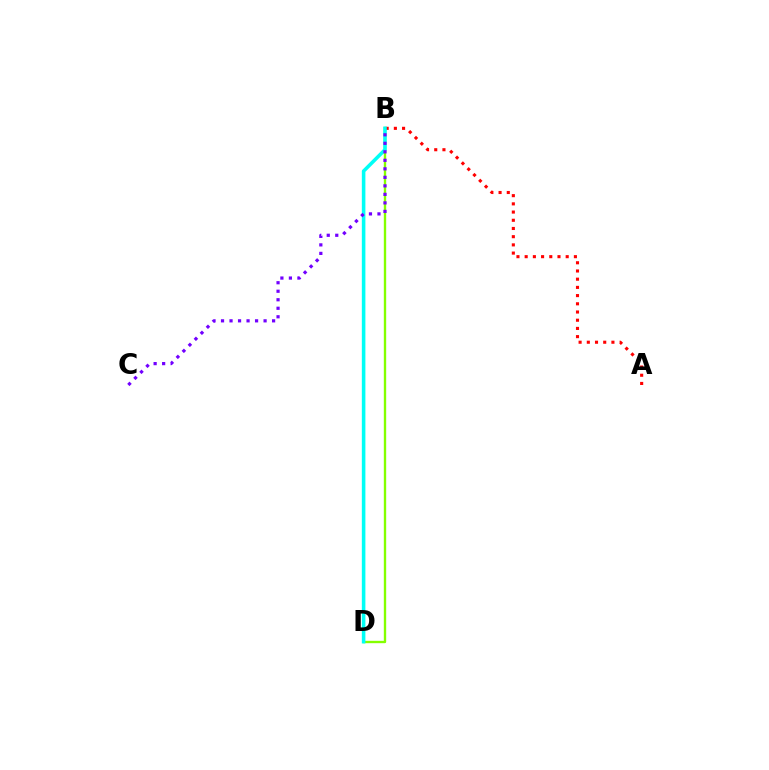{('B', 'D'): [{'color': '#84ff00', 'line_style': 'solid', 'thickness': 1.7}, {'color': '#00fff6', 'line_style': 'solid', 'thickness': 2.57}], ('A', 'B'): [{'color': '#ff0000', 'line_style': 'dotted', 'thickness': 2.23}], ('B', 'C'): [{'color': '#7200ff', 'line_style': 'dotted', 'thickness': 2.31}]}